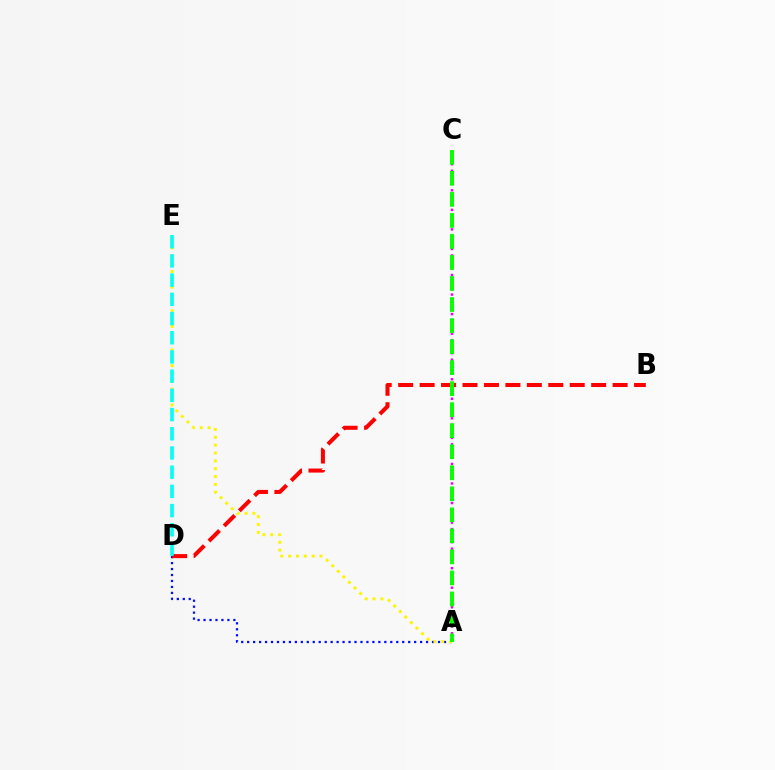{('A', 'C'): [{'color': '#ee00ff', 'line_style': 'dotted', 'thickness': 1.77}, {'color': '#08ff00', 'line_style': 'dashed', 'thickness': 2.86}], ('A', 'D'): [{'color': '#0010ff', 'line_style': 'dotted', 'thickness': 1.62}], ('A', 'E'): [{'color': '#fcf500', 'line_style': 'dotted', 'thickness': 2.13}], ('B', 'D'): [{'color': '#ff0000', 'line_style': 'dashed', 'thickness': 2.91}], ('D', 'E'): [{'color': '#00fff6', 'line_style': 'dashed', 'thickness': 2.61}]}